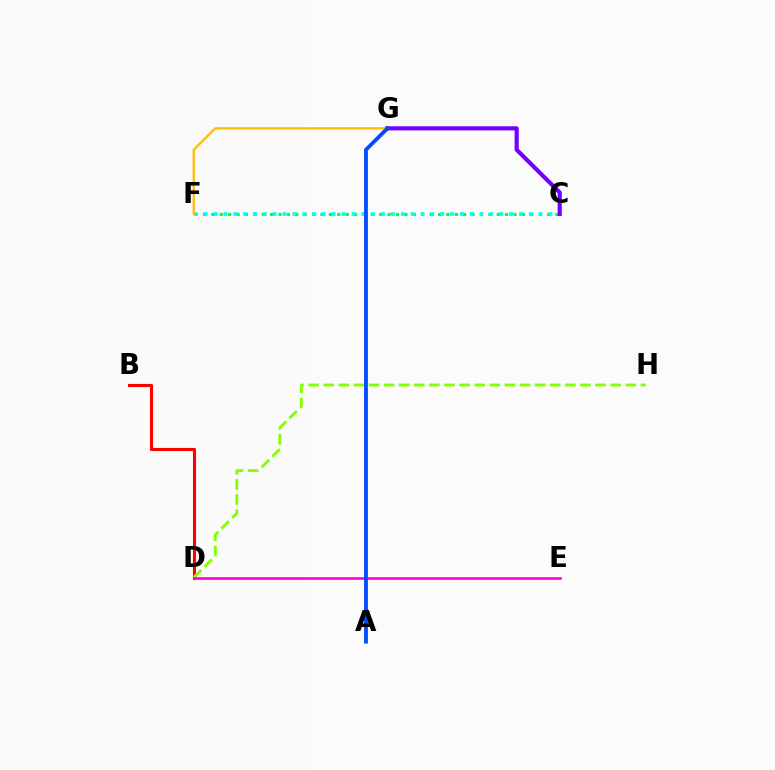{('C', 'F'): [{'color': '#00ff39', 'line_style': 'dotted', 'thickness': 2.28}, {'color': '#00fff6', 'line_style': 'dotted', 'thickness': 2.68}], ('B', 'D'): [{'color': '#ff0000', 'line_style': 'solid', 'thickness': 2.22}], ('D', 'H'): [{'color': '#84ff00', 'line_style': 'dashed', 'thickness': 2.05}], ('D', 'E'): [{'color': '#ff00cf', 'line_style': 'solid', 'thickness': 1.88}], ('F', 'G'): [{'color': '#ffbd00', 'line_style': 'solid', 'thickness': 1.65}], ('C', 'G'): [{'color': '#7200ff', 'line_style': 'solid', 'thickness': 2.97}], ('A', 'G'): [{'color': '#004bff', 'line_style': 'solid', 'thickness': 2.75}]}